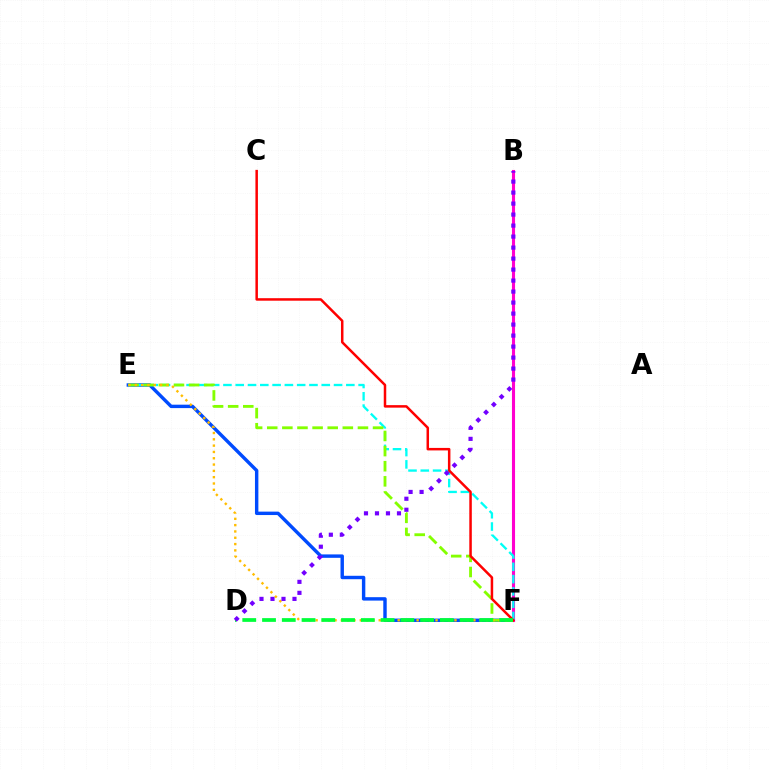{('E', 'F'): [{'color': '#004bff', 'line_style': 'solid', 'thickness': 2.46}, {'color': '#00fff6', 'line_style': 'dashed', 'thickness': 1.67}, {'color': '#84ff00', 'line_style': 'dashed', 'thickness': 2.05}, {'color': '#ffbd00', 'line_style': 'dotted', 'thickness': 1.72}], ('B', 'F'): [{'color': '#ff00cf', 'line_style': 'solid', 'thickness': 2.23}], ('C', 'F'): [{'color': '#ff0000', 'line_style': 'solid', 'thickness': 1.8}], ('D', 'F'): [{'color': '#00ff39', 'line_style': 'dashed', 'thickness': 2.68}], ('B', 'D'): [{'color': '#7200ff', 'line_style': 'dotted', 'thickness': 2.99}]}